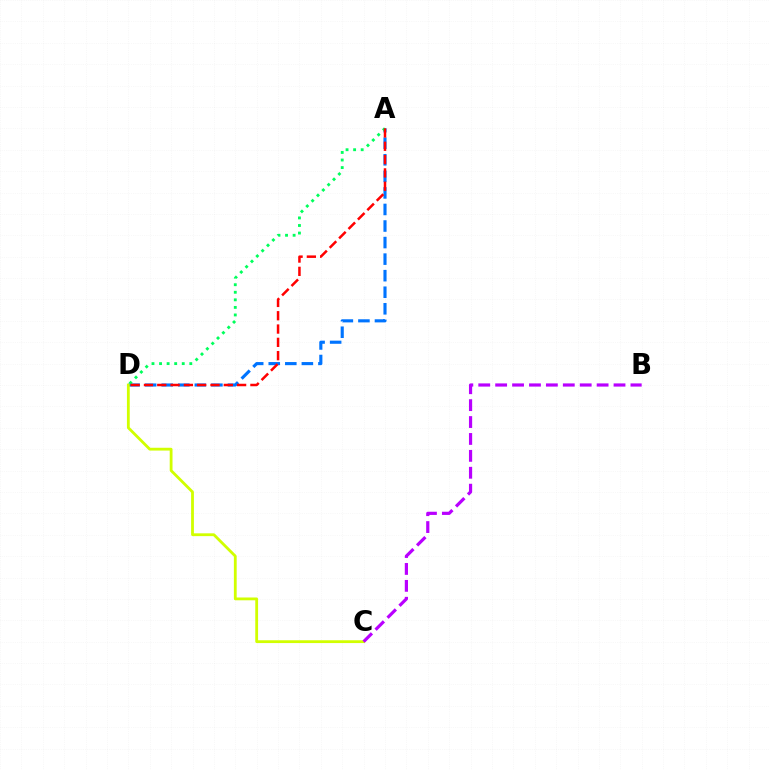{('A', 'D'): [{'color': '#0074ff', 'line_style': 'dashed', 'thickness': 2.25}, {'color': '#00ff5c', 'line_style': 'dotted', 'thickness': 2.05}, {'color': '#ff0000', 'line_style': 'dashed', 'thickness': 1.81}], ('C', 'D'): [{'color': '#d1ff00', 'line_style': 'solid', 'thickness': 2.02}], ('B', 'C'): [{'color': '#b900ff', 'line_style': 'dashed', 'thickness': 2.3}]}